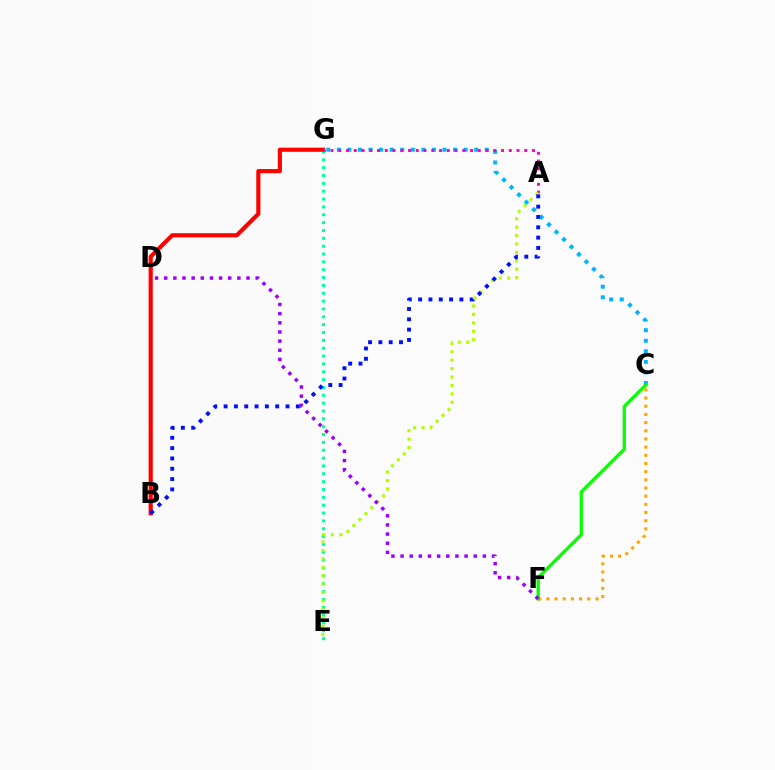{('C', 'F'): [{'color': '#ffa500', 'line_style': 'dotted', 'thickness': 2.22}, {'color': '#08ff00', 'line_style': 'solid', 'thickness': 2.37}], ('E', 'G'): [{'color': '#00ff9d', 'line_style': 'dotted', 'thickness': 2.13}], ('C', 'G'): [{'color': '#00b5ff', 'line_style': 'dotted', 'thickness': 2.87}], ('B', 'G'): [{'color': '#ff0000', 'line_style': 'solid', 'thickness': 2.97}], ('A', 'G'): [{'color': '#ff00bd', 'line_style': 'dotted', 'thickness': 2.11}], ('A', 'E'): [{'color': '#b3ff00', 'line_style': 'dotted', 'thickness': 2.29}], ('D', 'F'): [{'color': '#9b00ff', 'line_style': 'dotted', 'thickness': 2.48}], ('A', 'B'): [{'color': '#0010ff', 'line_style': 'dotted', 'thickness': 2.8}]}